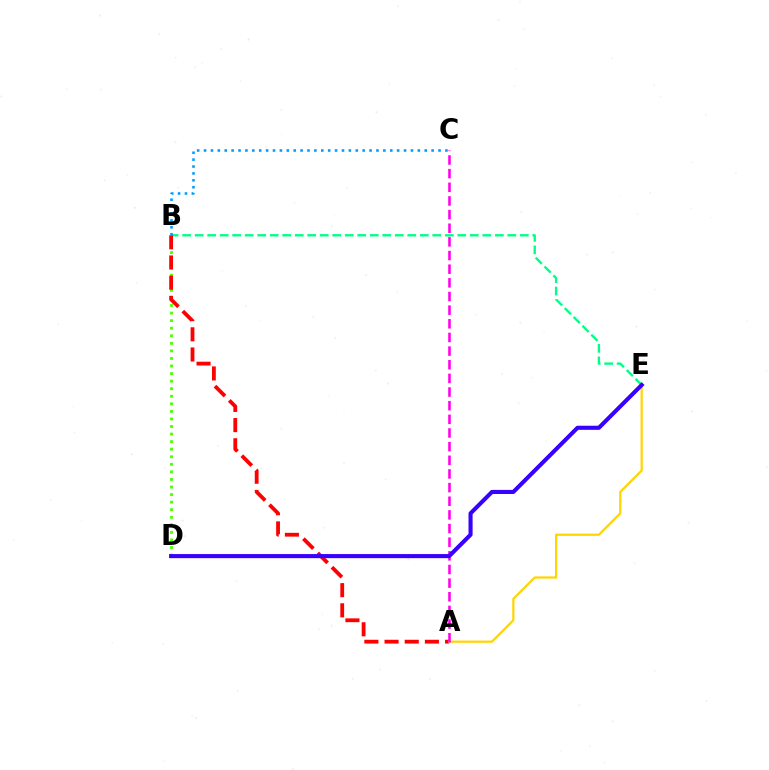{('B', 'D'): [{'color': '#4fff00', 'line_style': 'dotted', 'thickness': 2.05}], ('B', 'E'): [{'color': '#00ff86', 'line_style': 'dashed', 'thickness': 1.7}], ('A', 'B'): [{'color': '#ff0000', 'line_style': 'dashed', 'thickness': 2.74}], ('A', 'E'): [{'color': '#ffd500', 'line_style': 'solid', 'thickness': 1.61}], ('A', 'C'): [{'color': '#ff00ed', 'line_style': 'dashed', 'thickness': 1.85}], ('B', 'C'): [{'color': '#009eff', 'line_style': 'dotted', 'thickness': 1.87}], ('D', 'E'): [{'color': '#3700ff', 'line_style': 'solid', 'thickness': 2.94}]}